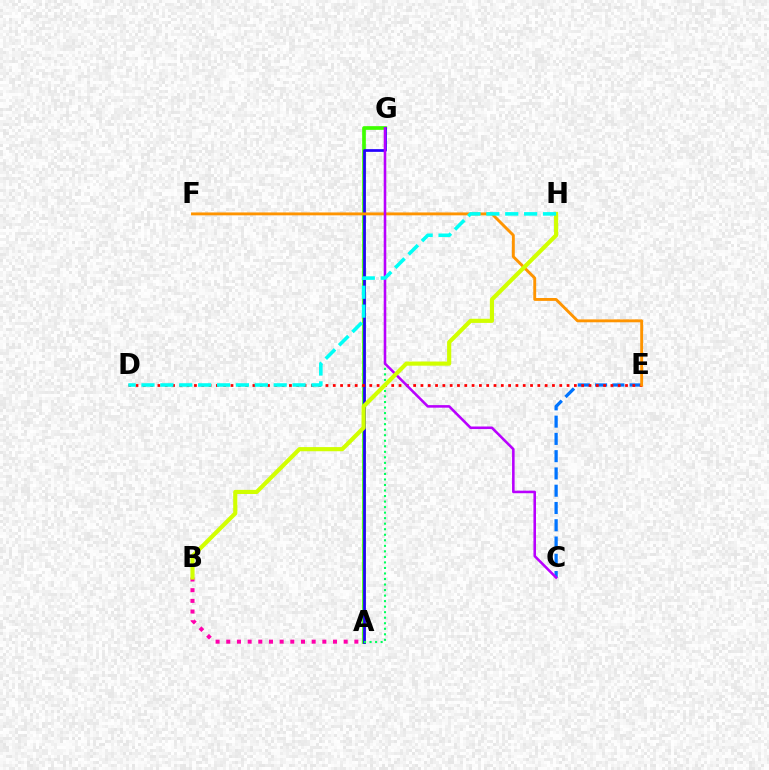{('C', 'E'): [{'color': '#0074ff', 'line_style': 'dashed', 'thickness': 2.35}], ('A', 'B'): [{'color': '#ff00ac', 'line_style': 'dotted', 'thickness': 2.9}], ('A', 'G'): [{'color': '#3dff00', 'line_style': 'solid', 'thickness': 2.65}, {'color': '#2500ff', 'line_style': 'solid', 'thickness': 1.96}, {'color': '#00ff5c', 'line_style': 'dotted', 'thickness': 1.5}], ('D', 'E'): [{'color': '#ff0000', 'line_style': 'dotted', 'thickness': 1.99}], ('E', 'F'): [{'color': '#ff9400', 'line_style': 'solid', 'thickness': 2.08}], ('C', 'G'): [{'color': '#b900ff', 'line_style': 'solid', 'thickness': 1.85}], ('B', 'H'): [{'color': '#d1ff00', 'line_style': 'solid', 'thickness': 2.98}], ('D', 'H'): [{'color': '#00fff6', 'line_style': 'dashed', 'thickness': 2.57}]}